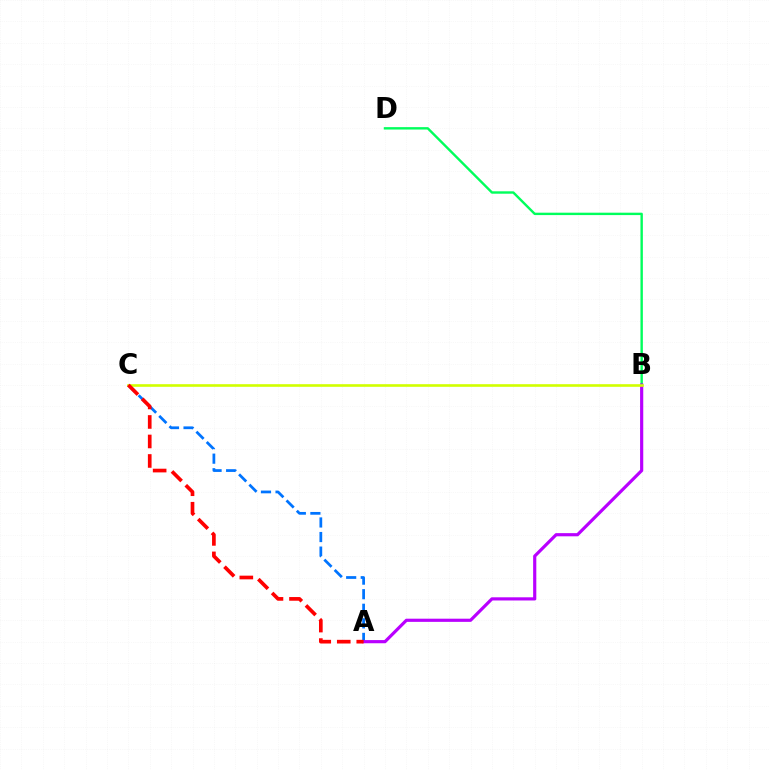{('A', 'C'): [{'color': '#0074ff', 'line_style': 'dashed', 'thickness': 1.98}, {'color': '#ff0000', 'line_style': 'dashed', 'thickness': 2.65}], ('B', 'D'): [{'color': '#00ff5c', 'line_style': 'solid', 'thickness': 1.73}], ('A', 'B'): [{'color': '#b900ff', 'line_style': 'solid', 'thickness': 2.28}], ('B', 'C'): [{'color': '#d1ff00', 'line_style': 'solid', 'thickness': 1.89}]}